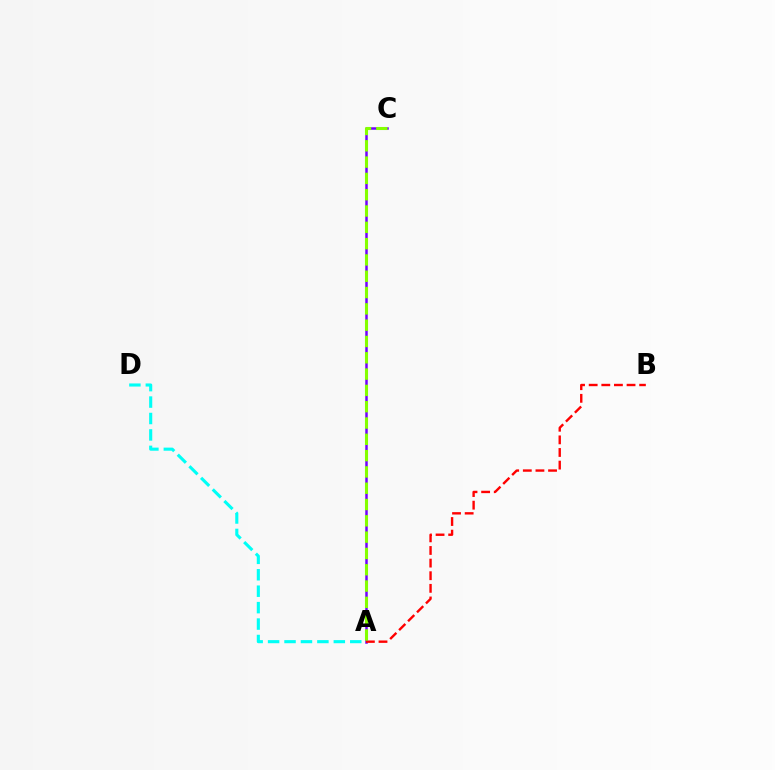{('A', 'C'): [{'color': '#7200ff', 'line_style': 'solid', 'thickness': 1.8}, {'color': '#84ff00', 'line_style': 'dashed', 'thickness': 2.22}], ('A', 'D'): [{'color': '#00fff6', 'line_style': 'dashed', 'thickness': 2.23}], ('A', 'B'): [{'color': '#ff0000', 'line_style': 'dashed', 'thickness': 1.71}]}